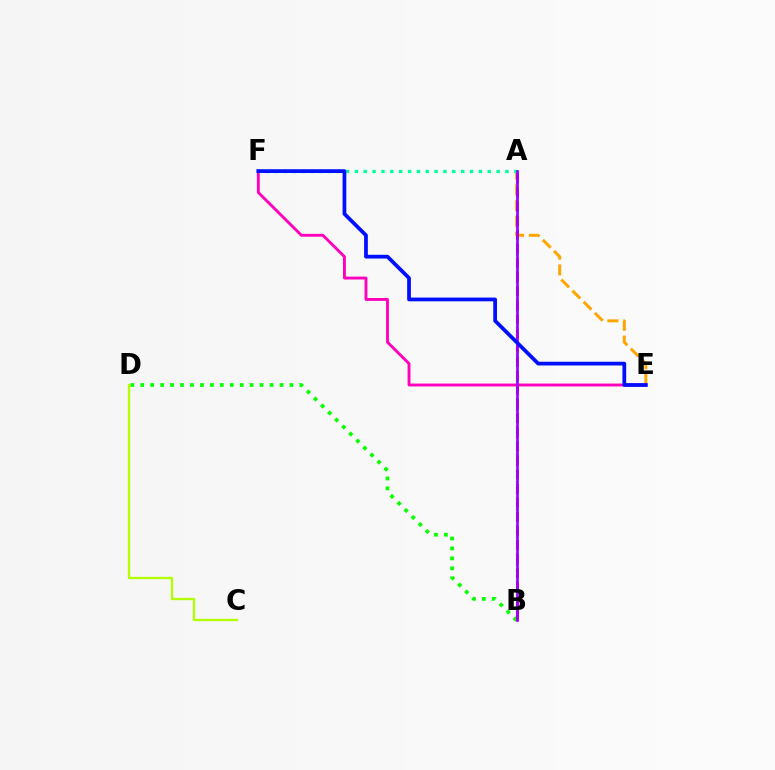{('A', 'E'): [{'color': '#ffa500', 'line_style': 'dashed', 'thickness': 2.15}], ('A', 'B'): [{'color': '#00b5ff', 'line_style': 'dotted', 'thickness': 1.5}, {'color': '#ff0000', 'line_style': 'dashed', 'thickness': 1.92}, {'color': '#9b00ff', 'line_style': 'solid', 'thickness': 1.93}], ('E', 'F'): [{'color': '#ff00bd', 'line_style': 'solid', 'thickness': 2.07}, {'color': '#0010ff', 'line_style': 'solid', 'thickness': 2.7}], ('B', 'D'): [{'color': '#08ff00', 'line_style': 'dotted', 'thickness': 2.7}], ('C', 'D'): [{'color': '#b3ff00', 'line_style': 'solid', 'thickness': 1.67}], ('A', 'F'): [{'color': '#00ff9d', 'line_style': 'dotted', 'thickness': 2.41}]}